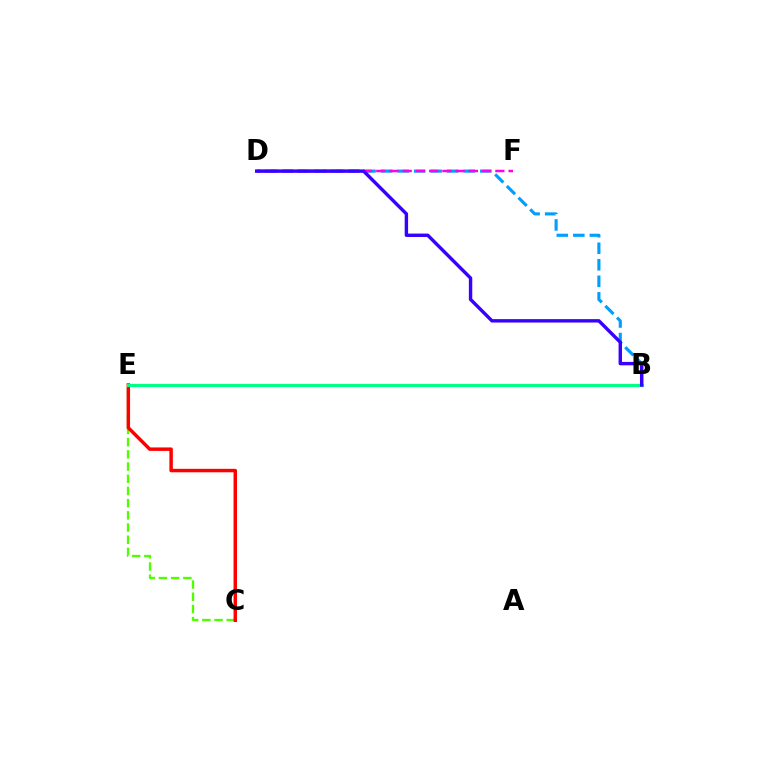{('C', 'E'): [{'color': '#4fff00', 'line_style': 'dashed', 'thickness': 1.66}, {'color': '#ff0000', 'line_style': 'solid', 'thickness': 2.49}], ('B', 'E'): [{'color': '#ffd500', 'line_style': 'dotted', 'thickness': 2.14}, {'color': '#00ff86', 'line_style': 'solid', 'thickness': 2.35}], ('B', 'D'): [{'color': '#009eff', 'line_style': 'dashed', 'thickness': 2.24}, {'color': '#3700ff', 'line_style': 'solid', 'thickness': 2.45}], ('D', 'F'): [{'color': '#ff00ed', 'line_style': 'dashed', 'thickness': 1.8}]}